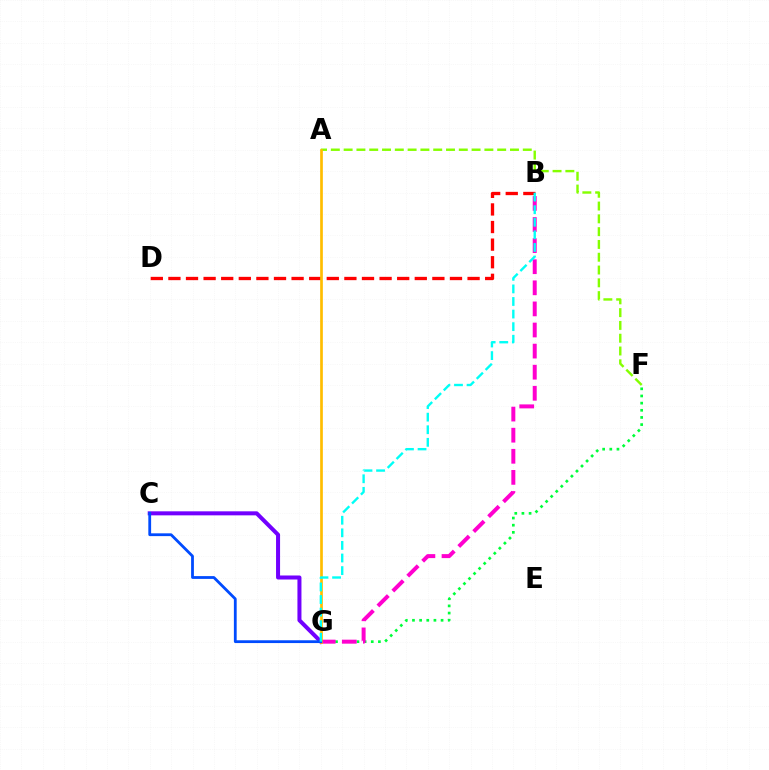{('B', 'D'): [{'color': '#ff0000', 'line_style': 'dashed', 'thickness': 2.39}], ('F', 'G'): [{'color': '#00ff39', 'line_style': 'dotted', 'thickness': 1.94}], ('A', 'F'): [{'color': '#84ff00', 'line_style': 'dashed', 'thickness': 1.74}], ('C', 'G'): [{'color': '#7200ff', 'line_style': 'solid', 'thickness': 2.89}, {'color': '#004bff', 'line_style': 'solid', 'thickness': 2.01}], ('B', 'G'): [{'color': '#ff00cf', 'line_style': 'dashed', 'thickness': 2.87}, {'color': '#00fff6', 'line_style': 'dashed', 'thickness': 1.71}], ('A', 'G'): [{'color': '#ffbd00', 'line_style': 'solid', 'thickness': 1.94}]}